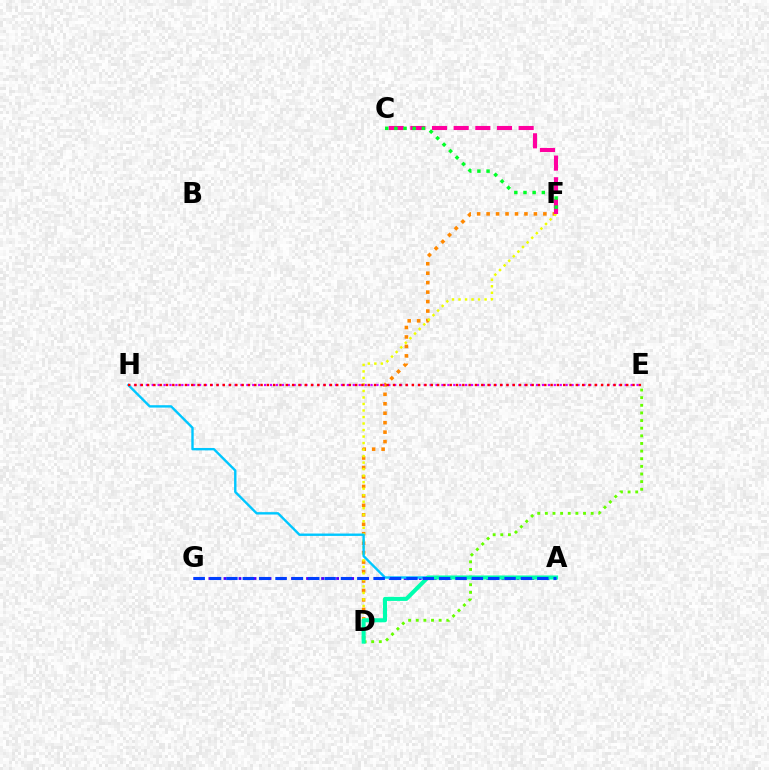{('D', 'F'): [{'color': '#ff8800', 'line_style': 'dotted', 'thickness': 2.57}, {'color': '#eeff00', 'line_style': 'dotted', 'thickness': 1.77}], ('D', 'E'): [{'color': '#66ff00', 'line_style': 'dotted', 'thickness': 2.07}], ('A', 'G'): [{'color': '#4f00ff', 'line_style': 'dotted', 'thickness': 2.04}, {'color': '#003fff', 'line_style': 'dashed', 'thickness': 2.22}], ('E', 'H'): [{'color': '#d600ff', 'line_style': 'dotted', 'thickness': 1.61}, {'color': '#ff0000', 'line_style': 'dotted', 'thickness': 1.71}], ('A', 'H'): [{'color': '#00c7ff', 'line_style': 'solid', 'thickness': 1.72}], ('A', 'D'): [{'color': '#00ffaf', 'line_style': 'solid', 'thickness': 2.92}], ('C', 'F'): [{'color': '#ff00a0', 'line_style': 'dashed', 'thickness': 2.94}, {'color': '#00ff27', 'line_style': 'dotted', 'thickness': 2.49}]}